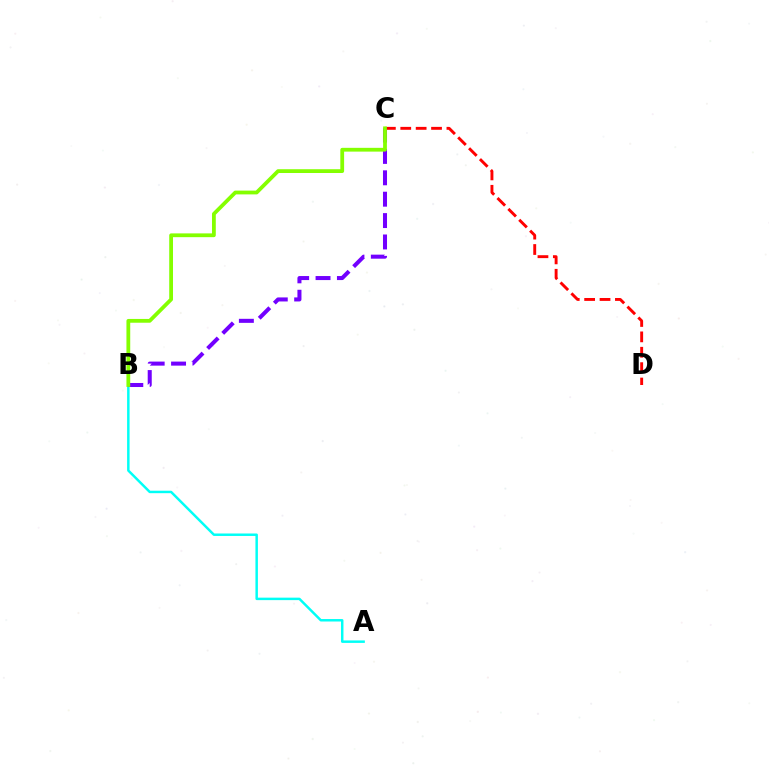{('A', 'B'): [{'color': '#00fff6', 'line_style': 'solid', 'thickness': 1.78}], ('B', 'C'): [{'color': '#7200ff', 'line_style': 'dashed', 'thickness': 2.9}, {'color': '#84ff00', 'line_style': 'solid', 'thickness': 2.72}], ('C', 'D'): [{'color': '#ff0000', 'line_style': 'dashed', 'thickness': 2.09}]}